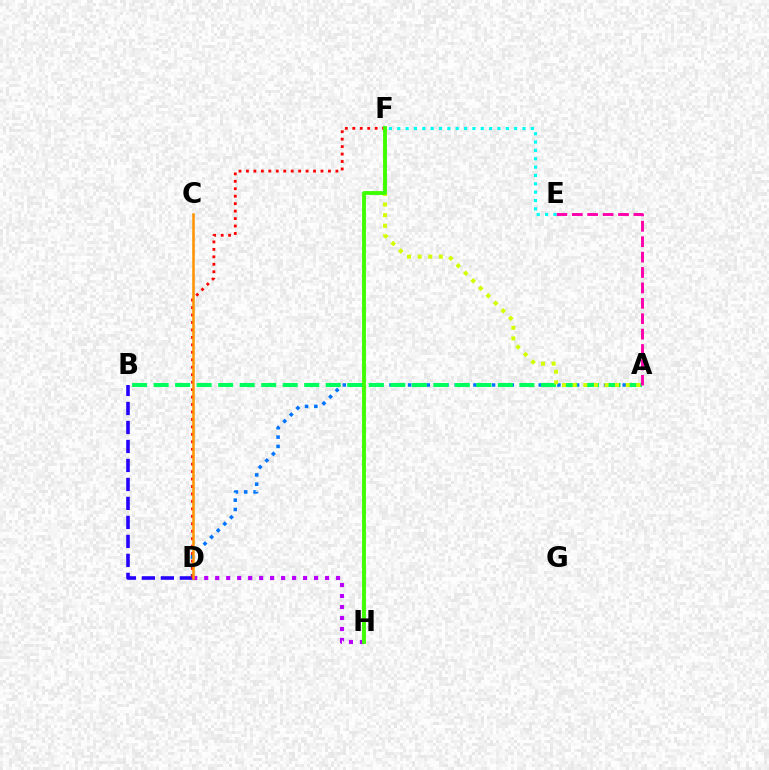{('A', 'D'): [{'color': '#0074ff', 'line_style': 'dotted', 'thickness': 2.54}], ('A', 'B'): [{'color': '#00ff5c', 'line_style': 'dashed', 'thickness': 2.92}], ('A', 'F'): [{'color': '#d1ff00', 'line_style': 'dotted', 'thickness': 2.88}], ('A', 'E'): [{'color': '#ff00ac', 'line_style': 'dashed', 'thickness': 2.09}], ('B', 'D'): [{'color': '#2500ff', 'line_style': 'dashed', 'thickness': 2.58}], ('E', 'F'): [{'color': '#00fff6', 'line_style': 'dotted', 'thickness': 2.27}], ('D', 'F'): [{'color': '#ff0000', 'line_style': 'dotted', 'thickness': 2.03}], ('D', 'H'): [{'color': '#b900ff', 'line_style': 'dotted', 'thickness': 2.98}], ('F', 'H'): [{'color': '#3dff00', 'line_style': 'solid', 'thickness': 2.75}], ('C', 'D'): [{'color': '#ff9400', 'line_style': 'solid', 'thickness': 1.82}]}